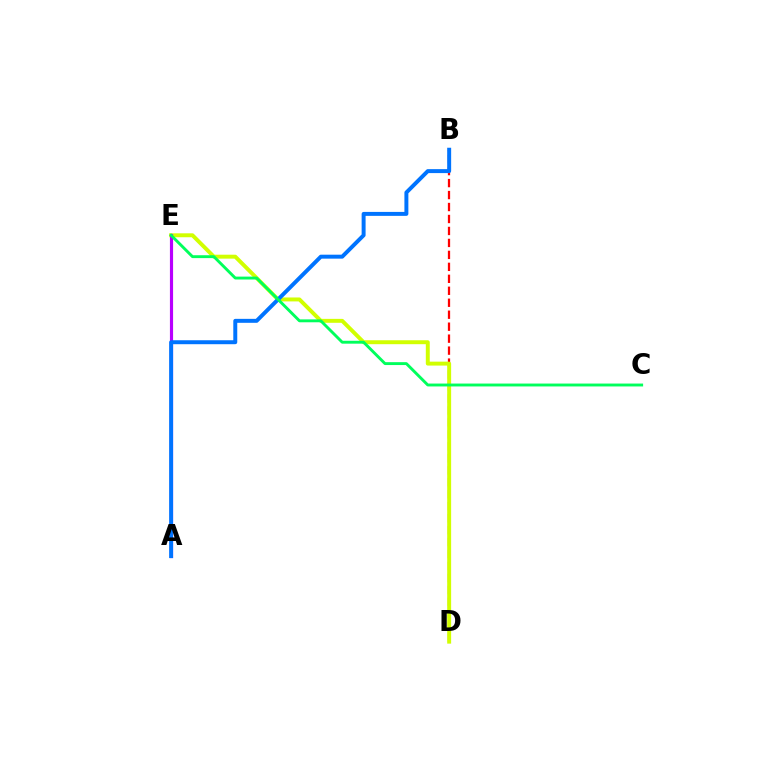{('B', 'D'): [{'color': '#ff0000', 'line_style': 'dashed', 'thickness': 1.63}], ('D', 'E'): [{'color': '#d1ff00', 'line_style': 'solid', 'thickness': 2.83}], ('A', 'E'): [{'color': '#b900ff', 'line_style': 'solid', 'thickness': 2.27}], ('A', 'B'): [{'color': '#0074ff', 'line_style': 'solid', 'thickness': 2.85}], ('C', 'E'): [{'color': '#00ff5c', 'line_style': 'solid', 'thickness': 2.08}]}